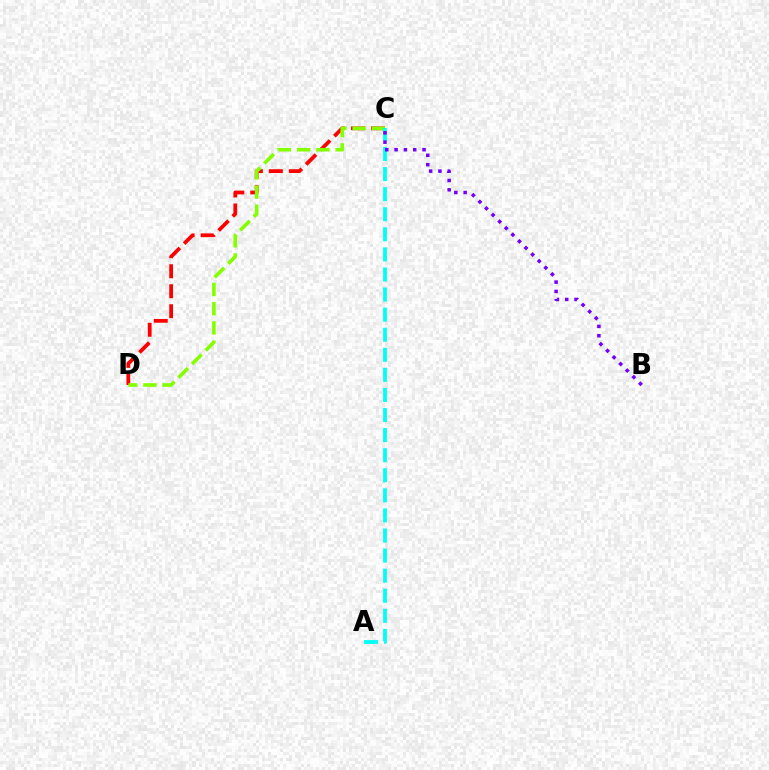{('C', 'D'): [{'color': '#ff0000', 'line_style': 'dashed', 'thickness': 2.71}, {'color': '#84ff00', 'line_style': 'dashed', 'thickness': 2.61}], ('A', 'C'): [{'color': '#00fff6', 'line_style': 'dashed', 'thickness': 2.73}], ('B', 'C'): [{'color': '#7200ff', 'line_style': 'dotted', 'thickness': 2.53}]}